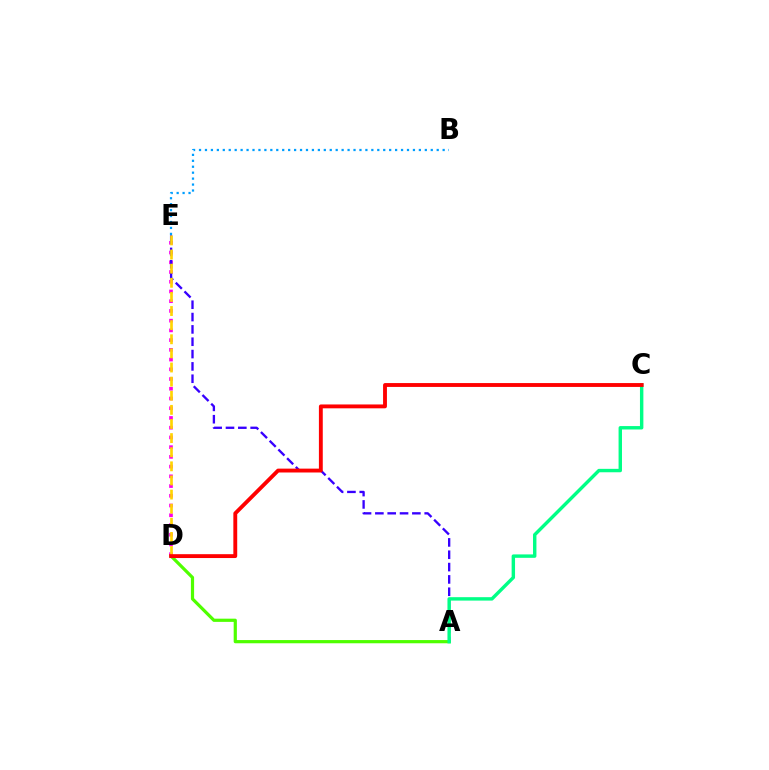{('D', 'E'): [{'color': '#ff00ed', 'line_style': 'dotted', 'thickness': 2.64}, {'color': '#ffd500', 'line_style': 'dashed', 'thickness': 1.92}], ('A', 'D'): [{'color': '#4fff00', 'line_style': 'solid', 'thickness': 2.31}], ('A', 'E'): [{'color': '#3700ff', 'line_style': 'dashed', 'thickness': 1.68}], ('A', 'C'): [{'color': '#00ff86', 'line_style': 'solid', 'thickness': 2.46}], ('B', 'E'): [{'color': '#009eff', 'line_style': 'dotted', 'thickness': 1.61}], ('C', 'D'): [{'color': '#ff0000', 'line_style': 'solid', 'thickness': 2.78}]}